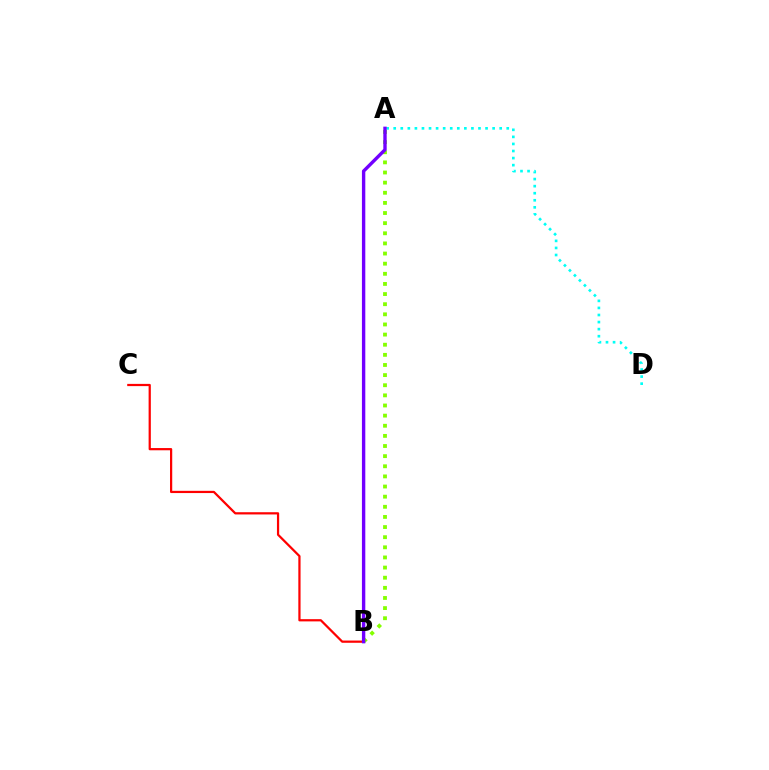{('A', 'D'): [{'color': '#00fff6', 'line_style': 'dotted', 'thickness': 1.92}], ('B', 'C'): [{'color': '#ff0000', 'line_style': 'solid', 'thickness': 1.6}], ('A', 'B'): [{'color': '#84ff00', 'line_style': 'dotted', 'thickness': 2.75}, {'color': '#7200ff', 'line_style': 'solid', 'thickness': 2.43}]}